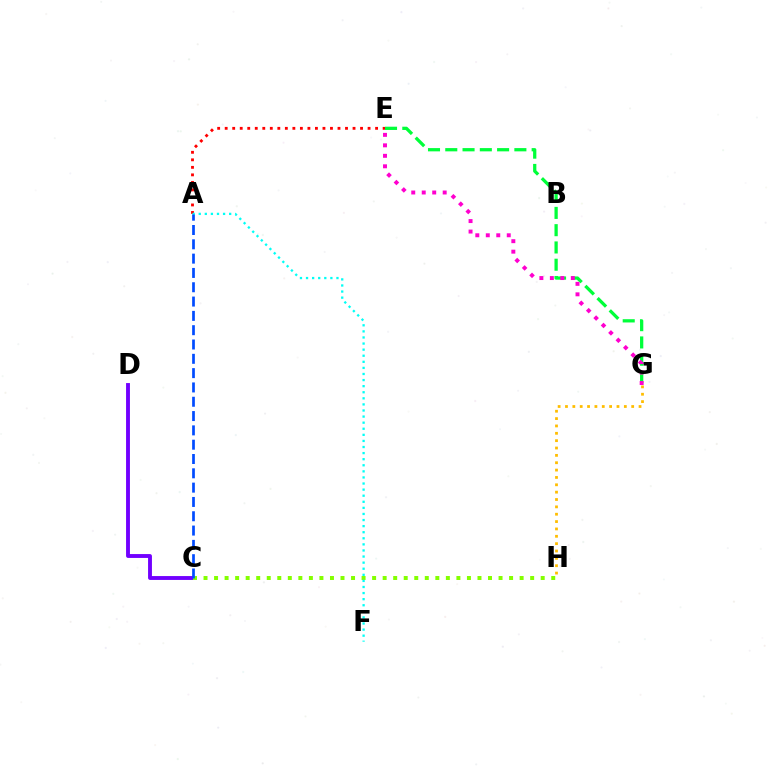{('E', 'G'): [{'color': '#00ff39', 'line_style': 'dashed', 'thickness': 2.35}, {'color': '#ff00cf', 'line_style': 'dotted', 'thickness': 2.85}], ('C', 'D'): [{'color': '#7200ff', 'line_style': 'solid', 'thickness': 2.79}], ('A', 'E'): [{'color': '#ff0000', 'line_style': 'dotted', 'thickness': 2.04}], ('C', 'H'): [{'color': '#84ff00', 'line_style': 'dotted', 'thickness': 2.86}], ('A', 'F'): [{'color': '#00fff6', 'line_style': 'dotted', 'thickness': 1.65}], ('A', 'C'): [{'color': '#004bff', 'line_style': 'dashed', 'thickness': 1.94}], ('G', 'H'): [{'color': '#ffbd00', 'line_style': 'dotted', 'thickness': 2.0}]}